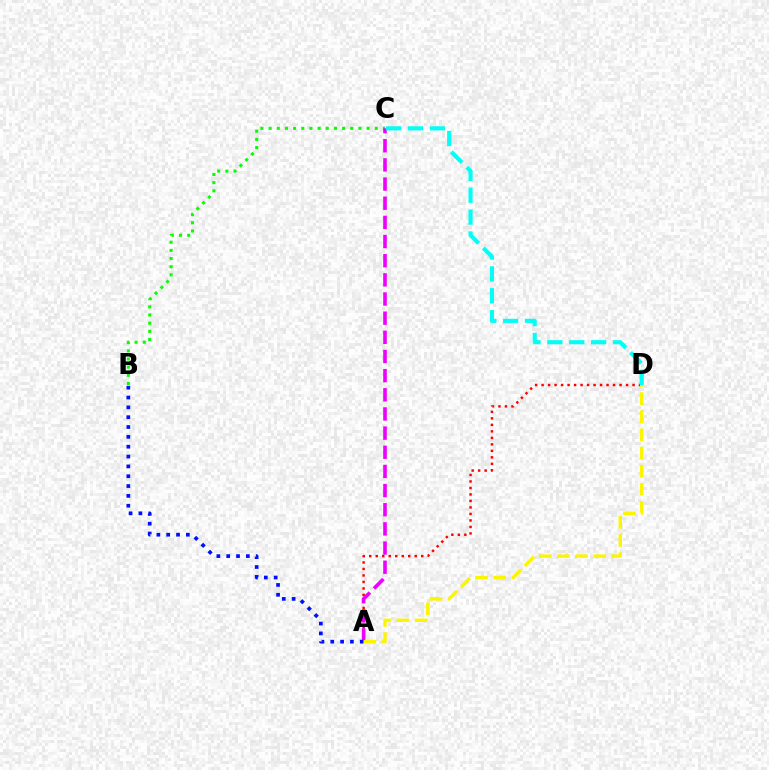{('B', 'C'): [{'color': '#08ff00', 'line_style': 'dotted', 'thickness': 2.22}], ('A', 'D'): [{'color': '#ff0000', 'line_style': 'dotted', 'thickness': 1.77}, {'color': '#fcf500', 'line_style': 'dashed', 'thickness': 2.46}], ('A', 'C'): [{'color': '#ee00ff', 'line_style': 'dashed', 'thickness': 2.6}], ('C', 'D'): [{'color': '#00fff6', 'line_style': 'dashed', 'thickness': 2.97}], ('A', 'B'): [{'color': '#0010ff', 'line_style': 'dotted', 'thickness': 2.67}]}